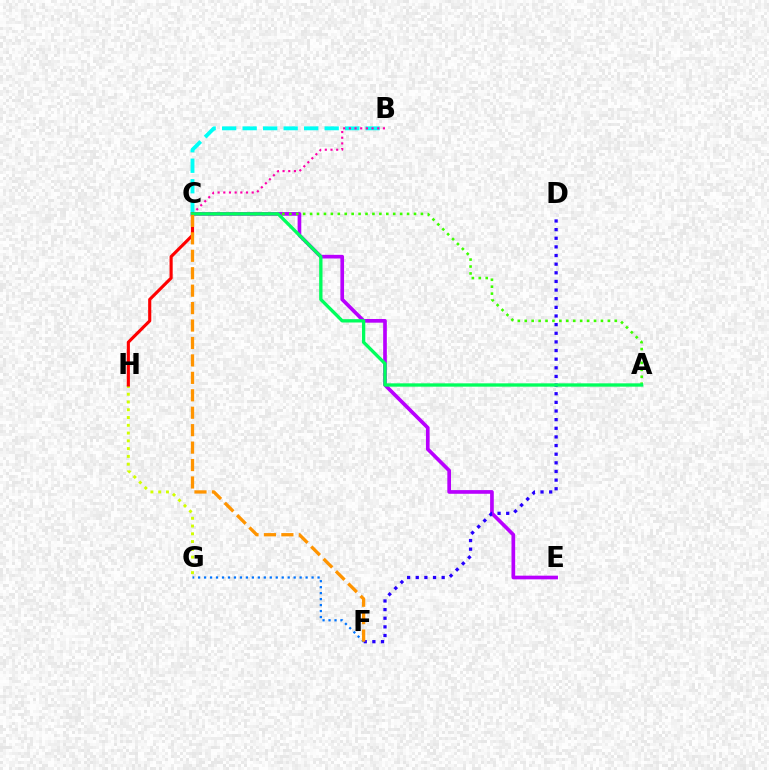{('C', 'E'): [{'color': '#b900ff', 'line_style': 'solid', 'thickness': 2.65}], ('B', 'C'): [{'color': '#00fff6', 'line_style': 'dashed', 'thickness': 2.79}, {'color': '#ff00ac', 'line_style': 'dotted', 'thickness': 1.54}], ('D', 'F'): [{'color': '#2500ff', 'line_style': 'dotted', 'thickness': 2.35}], ('F', 'G'): [{'color': '#0074ff', 'line_style': 'dotted', 'thickness': 1.62}], ('G', 'H'): [{'color': '#d1ff00', 'line_style': 'dotted', 'thickness': 2.11}], ('A', 'C'): [{'color': '#3dff00', 'line_style': 'dotted', 'thickness': 1.88}, {'color': '#00ff5c', 'line_style': 'solid', 'thickness': 2.4}], ('C', 'H'): [{'color': '#ff0000', 'line_style': 'solid', 'thickness': 2.25}], ('C', 'F'): [{'color': '#ff9400', 'line_style': 'dashed', 'thickness': 2.37}]}